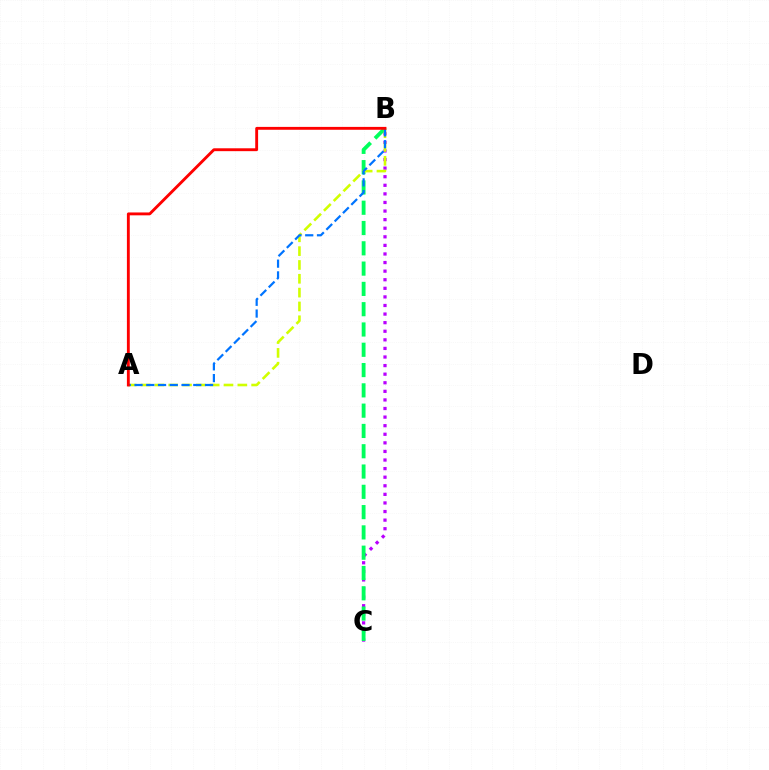{('B', 'C'): [{'color': '#b900ff', 'line_style': 'dotted', 'thickness': 2.33}, {'color': '#00ff5c', 'line_style': 'dashed', 'thickness': 2.76}], ('A', 'B'): [{'color': '#d1ff00', 'line_style': 'dashed', 'thickness': 1.88}, {'color': '#0074ff', 'line_style': 'dashed', 'thickness': 1.6}, {'color': '#ff0000', 'line_style': 'solid', 'thickness': 2.07}]}